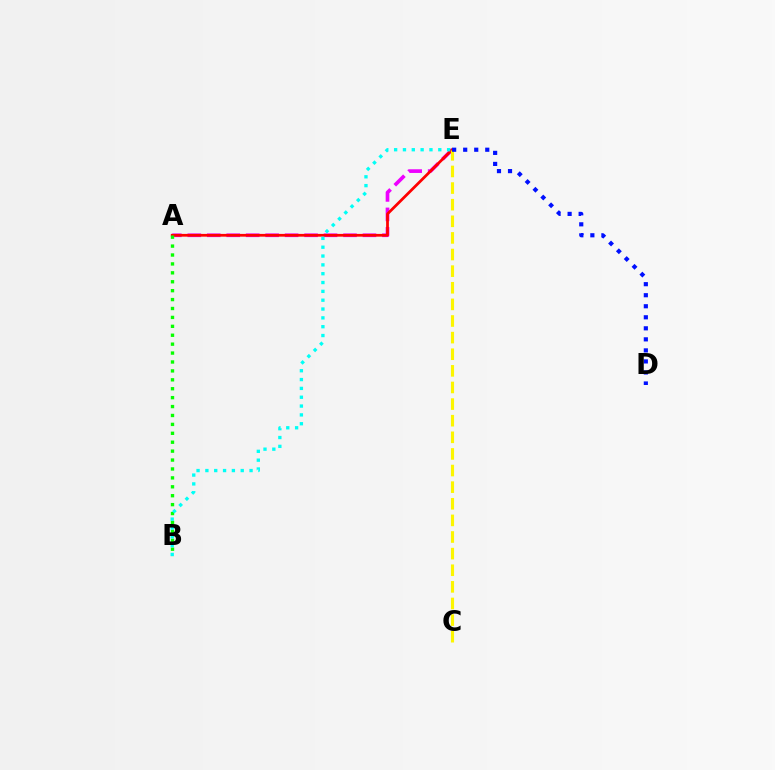{('A', 'E'): [{'color': '#ee00ff', 'line_style': 'dashed', 'thickness': 2.64}, {'color': '#ff0000', 'line_style': 'solid', 'thickness': 1.99}], ('A', 'B'): [{'color': '#08ff00', 'line_style': 'dotted', 'thickness': 2.42}], ('C', 'E'): [{'color': '#fcf500', 'line_style': 'dashed', 'thickness': 2.26}], ('D', 'E'): [{'color': '#0010ff', 'line_style': 'dotted', 'thickness': 3.0}], ('B', 'E'): [{'color': '#00fff6', 'line_style': 'dotted', 'thickness': 2.4}]}